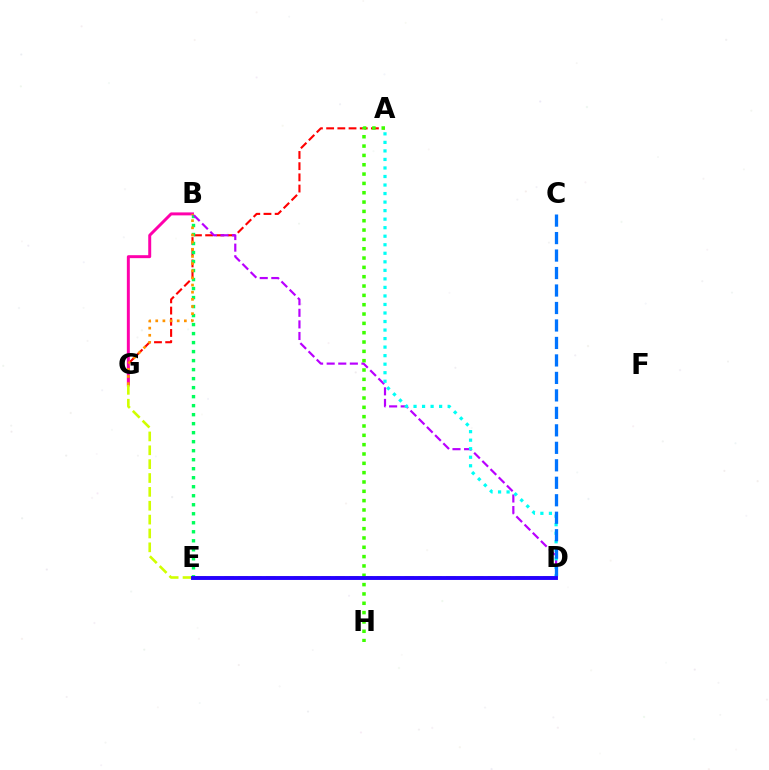{('A', 'G'): [{'color': '#ff0000', 'line_style': 'dashed', 'thickness': 1.52}], ('B', 'E'): [{'color': '#00ff5c', 'line_style': 'dotted', 'thickness': 2.45}], ('B', 'D'): [{'color': '#b900ff', 'line_style': 'dashed', 'thickness': 1.57}], ('B', 'G'): [{'color': '#ff00ac', 'line_style': 'solid', 'thickness': 2.13}, {'color': '#ff9400', 'line_style': 'dotted', 'thickness': 1.94}], ('A', 'D'): [{'color': '#00fff6', 'line_style': 'dotted', 'thickness': 2.32}], ('A', 'H'): [{'color': '#3dff00', 'line_style': 'dotted', 'thickness': 2.54}], ('D', 'G'): [{'color': '#d1ff00', 'line_style': 'dashed', 'thickness': 1.88}], ('C', 'D'): [{'color': '#0074ff', 'line_style': 'dashed', 'thickness': 2.37}], ('D', 'E'): [{'color': '#2500ff', 'line_style': 'solid', 'thickness': 2.8}]}